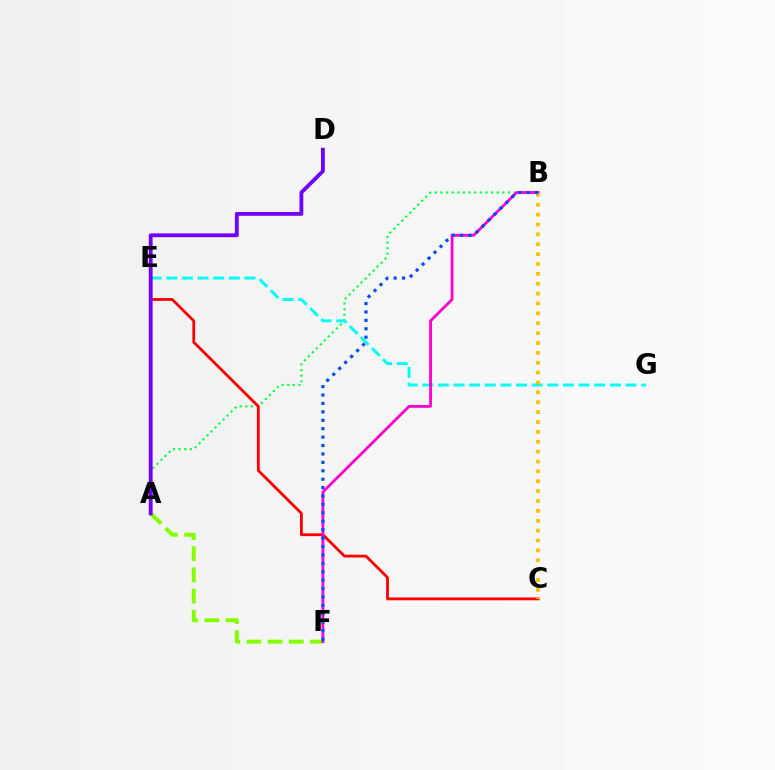{('A', 'B'): [{'color': '#00ff39', 'line_style': 'dotted', 'thickness': 1.53}], ('E', 'G'): [{'color': '#00fff6', 'line_style': 'dashed', 'thickness': 2.12}], ('A', 'F'): [{'color': '#84ff00', 'line_style': 'dashed', 'thickness': 2.87}], ('C', 'E'): [{'color': '#ff0000', 'line_style': 'solid', 'thickness': 2.01}], ('B', 'F'): [{'color': '#ff00cf', 'line_style': 'solid', 'thickness': 2.01}, {'color': '#004bff', 'line_style': 'dotted', 'thickness': 2.29}], ('A', 'D'): [{'color': '#7200ff', 'line_style': 'solid', 'thickness': 2.76}], ('B', 'C'): [{'color': '#ffbd00', 'line_style': 'dotted', 'thickness': 2.68}]}